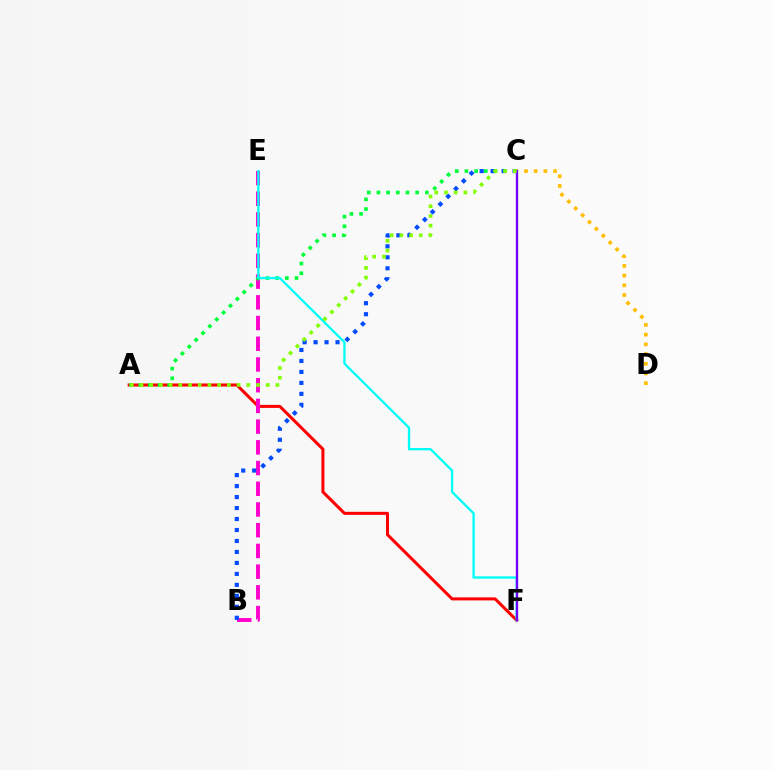{('A', 'F'): [{'color': '#ff0000', 'line_style': 'solid', 'thickness': 2.18}], ('B', 'E'): [{'color': '#ff00cf', 'line_style': 'dashed', 'thickness': 2.81}], ('B', 'C'): [{'color': '#004bff', 'line_style': 'dotted', 'thickness': 2.98}], ('C', 'D'): [{'color': '#ffbd00', 'line_style': 'dotted', 'thickness': 2.64}], ('A', 'C'): [{'color': '#00ff39', 'line_style': 'dotted', 'thickness': 2.63}, {'color': '#84ff00', 'line_style': 'dotted', 'thickness': 2.64}], ('E', 'F'): [{'color': '#00fff6', 'line_style': 'solid', 'thickness': 1.67}], ('C', 'F'): [{'color': '#7200ff', 'line_style': 'solid', 'thickness': 1.69}]}